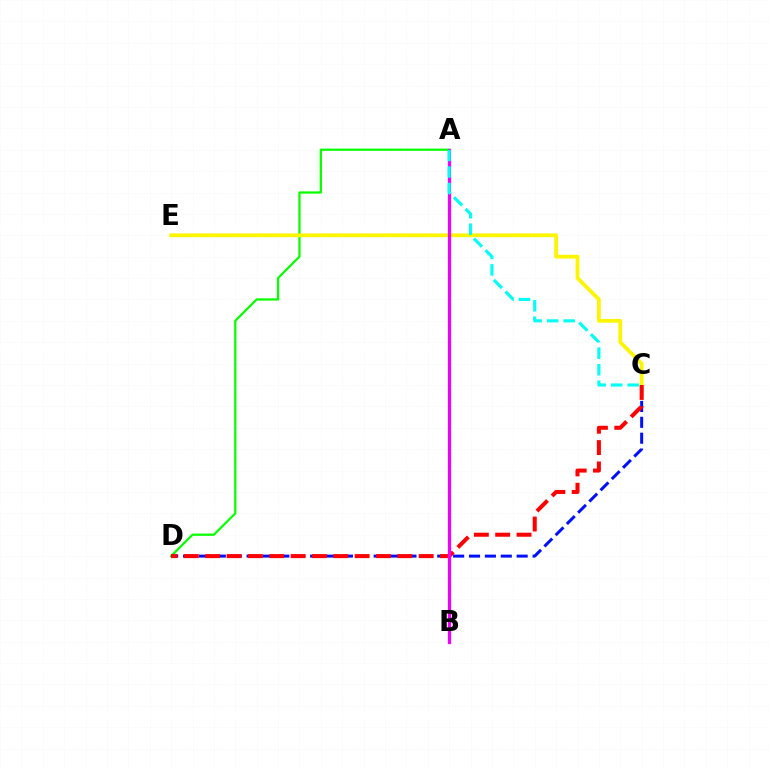{('A', 'D'): [{'color': '#08ff00', 'line_style': 'solid', 'thickness': 1.62}], ('C', 'D'): [{'color': '#0010ff', 'line_style': 'dashed', 'thickness': 2.16}, {'color': '#ff0000', 'line_style': 'dashed', 'thickness': 2.9}], ('C', 'E'): [{'color': '#fcf500', 'line_style': 'solid', 'thickness': 2.71}], ('A', 'B'): [{'color': '#ee00ff', 'line_style': 'solid', 'thickness': 2.34}], ('A', 'C'): [{'color': '#00fff6', 'line_style': 'dashed', 'thickness': 2.24}]}